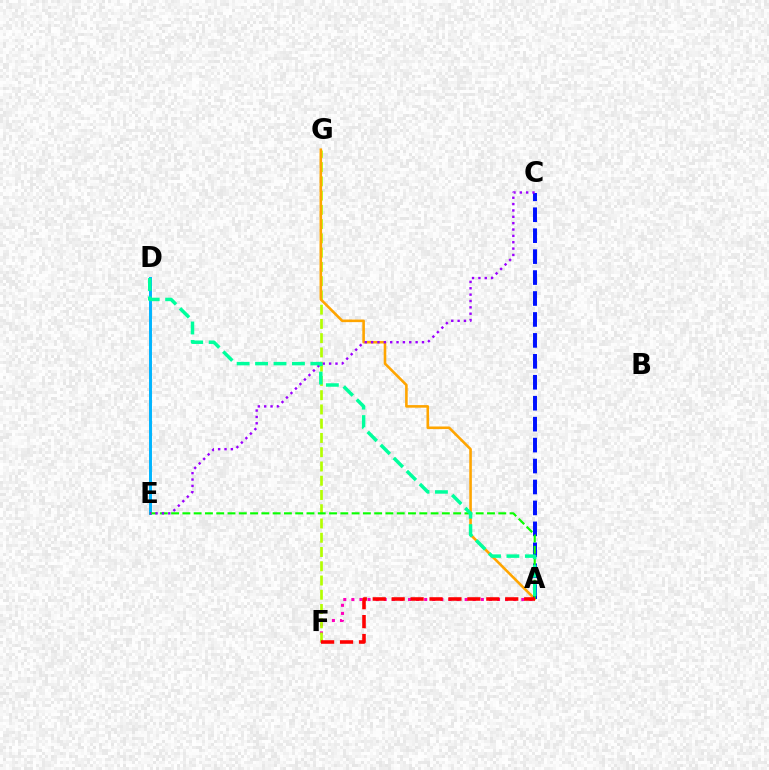{('A', 'F'): [{'color': '#ff00bd', 'line_style': 'dotted', 'thickness': 2.2}, {'color': '#ff0000', 'line_style': 'dashed', 'thickness': 2.57}], ('F', 'G'): [{'color': '#b3ff00', 'line_style': 'dashed', 'thickness': 1.94}], ('A', 'G'): [{'color': '#ffa500', 'line_style': 'solid', 'thickness': 1.87}], ('D', 'E'): [{'color': '#00b5ff', 'line_style': 'solid', 'thickness': 2.13}], ('A', 'C'): [{'color': '#0010ff', 'line_style': 'dashed', 'thickness': 2.84}], ('A', 'E'): [{'color': '#08ff00', 'line_style': 'dashed', 'thickness': 1.53}], ('C', 'E'): [{'color': '#9b00ff', 'line_style': 'dotted', 'thickness': 1.73}], ('A', 'D'): [{'color': '#00ff9d', 'line_style': 'dashed', 'thickness': 2.5}]}